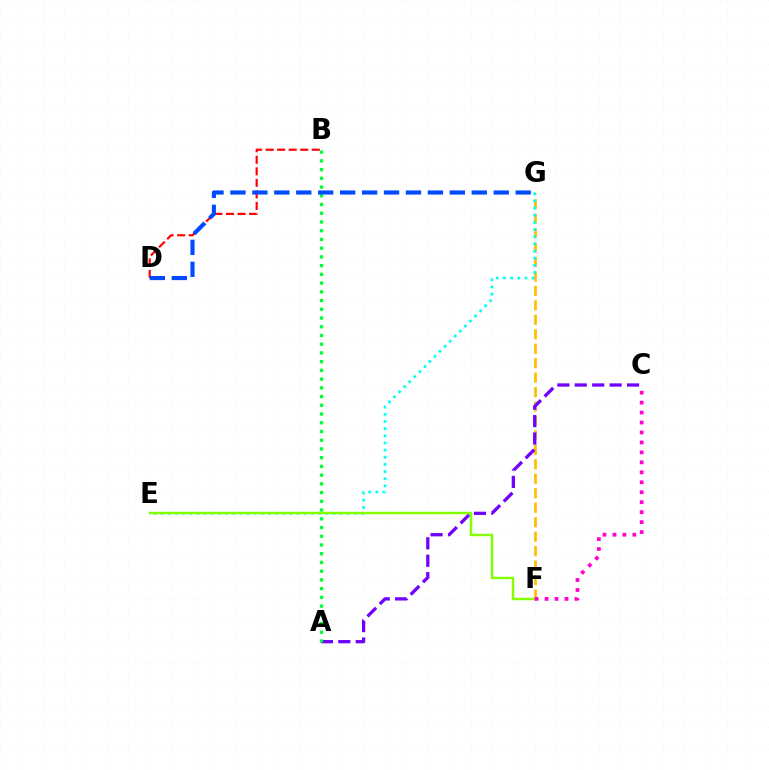{('B', 'D'): [{'color': '#ff0000', 'line_style': 'dashed', 'thickness': 1.57}], ('F', 'G'): [{'color': '#ffbd00', 'line_style': 'dashed', 'thickness': 1.96}], ('A', 'C'): [{'color': '#7200ff', 'line_style': 'dashed', 'thickness': 2.37}], ('E', 'G'): [{'color': '#00fff6', 'line_style': 'dotted', 'thickness': 1.94}], ('A', 'B'): [{'color': '#00ff39', 'line_style': 'dotted', 'thickness': 2.37}], ('E', 'F'): [{'color': '#84ff00', 'line_style': 'solid', 'thickness': 1.77}], ('C', 'F'): [{'color': '#ff00cf', 'line_style': 'dotted', 'thickness': 2.71}], ('D', 'G'): [{'color': '#004bff', 'line_style': 'dashed', 'thickness': 2.98}]}